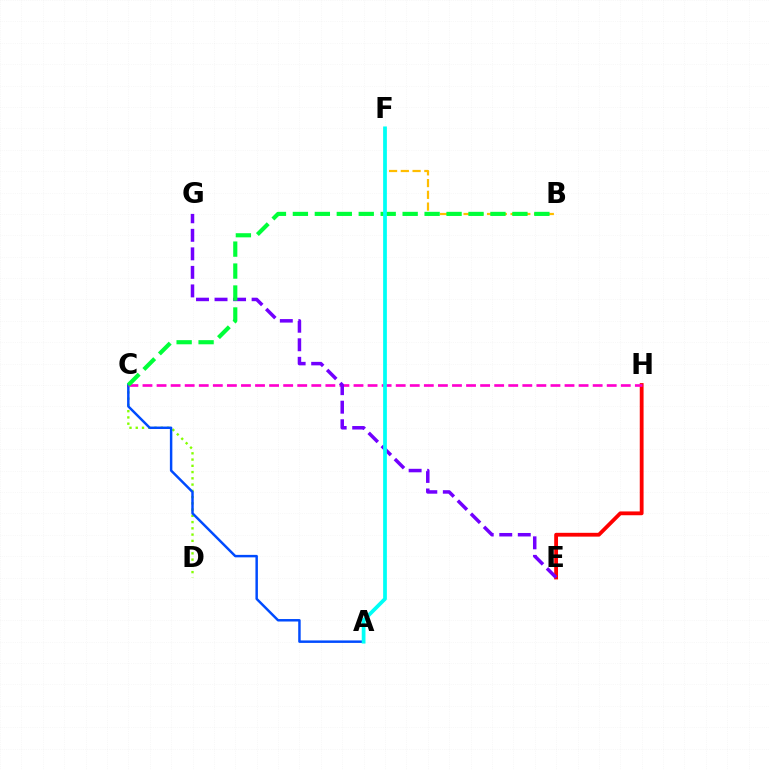{('C', 'D'): [{'color': '#84ff00', 'line_style': 'dotted', 'thickness': 1.7}], ('A', 'C'): [{'color': '#004bff', 'line_style': 'solid', 'thickness': 1.78}], ('B', 'F'): [{'color': '#ffbd00', 'line_style': 'dashed', 'thickness': 1.6}], ('E', 'H'): [{'color': '#ff0000', 'line_style': 'solid', 'thickness': 2.74}], ('C', 'H'): [{'color': '#ff00cf', 'line_style': 'dashed', 'thickness': 1.91}], ('E', 'G'): [{'color': '#7200ff', 'line_style': 'dashed', 'thickness': 2.52}], ('B', 'C'): [{'color': '#00ff39', 'line_style': 'dashed', 'thickness': 2.98}], ('A', 'F'): [{'color': '#00fff6', 'line_style': 'solid', 'thickness': 2.69}]}